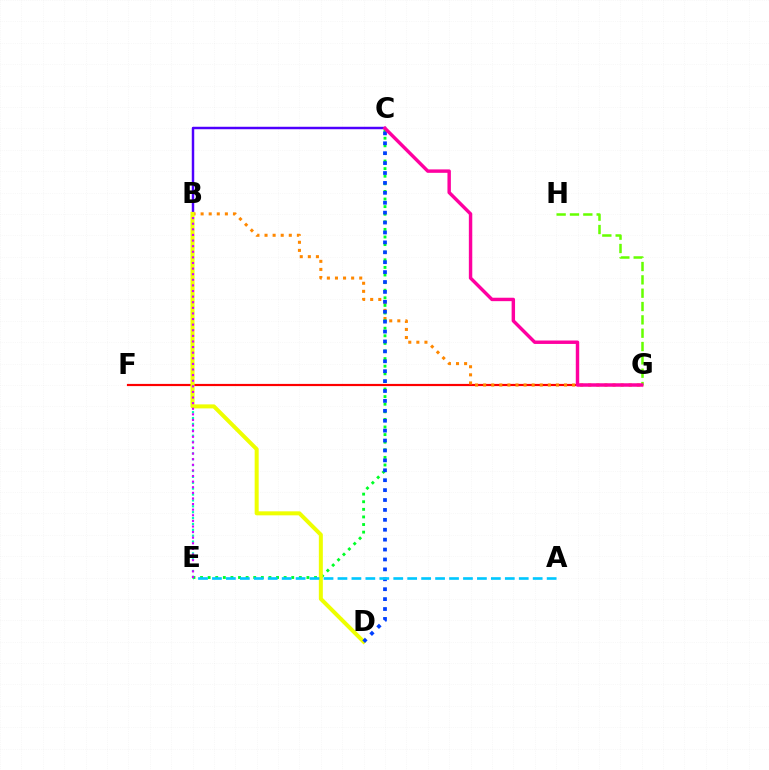{('F', 'G'): [{'color': '#ff0000', 'line_style': 'solid', 'thickness': 1.57}], ('B', 'E'): [{'color': '#00ffaf', 'line_style': 'dotted', 'thickness': 1.6}, {'color': '#d600ff', 'line_style': 'dotted', 'thickness': 1.52}], ('B', 'C'): [{'color': '#4f00ff', 'line_style': 'solid', 'thickness': 1.77}], ('B', 'G'): [{'color': '#ff8800', 'line_style': 'dotted', 'thickness': 2.2}], ('C', 'E'): [{'color': '#00ff27', 'line_style': 'dotted', 'thickness': 2.06}], ('G', 'H'): [{'color': '#66ff00', 'line_style': 'dashed', 'thickness': 1.81}], ('B', 'D'): [{'color': '#eeff00', 'line_style': 'solid', 'thickness': 2.89}], ('C', 'D'): [{'color': '#003fff', 'line_style': 'dotted', 'thickness': 2.69}], ('A', 'E'): [{'color': '#00c7ff', 'line_style': 'dashed', 'thickness': 1.89}], ('C', 'G'): [{'color': '#ff00a0', 'line_style': 'solid', 'thickness': 2.47}]}